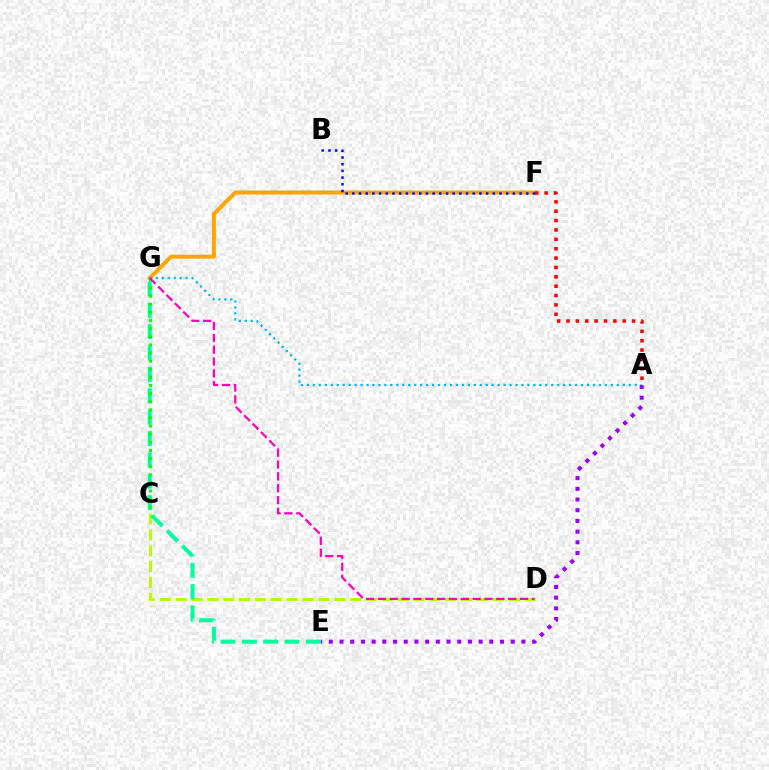{('F', 'G'): [{'color': '#ffa500', 'line_style': 'solid', 'thickness': 2.86}], ('C', 'D'): [{'color': '#b3ff00', 'line_style': 'dashed', 'thickness': 2.16}], ('A', 'F'): [{'color': '#ff0000', 'line_style': 'dotted', 'thickness': 2.55}], ('A', 'G'): [{'color': '#00b5ff', 'line_style': 'dotted', 'thickness': 1.62}], ('A', 'E'): [{'color': '#9b00ff', 'line_style': 'dotted', 'thickness': 2.91}], ('E', 'G'): [{'color': '#00ff9d', 'line_style': 'dashed', 'thickness': 2.9}], ('C', 'G'): [{'color': '#08ff00', 'line_style': 'dotted', 'thickness': 2.2}], ('D', 'G'): [{'color': '#ff00bd', 'line_style': 'dashed', 'thickness': 1.61}], ('B', 'F'): [{'color': '#0010ff', 'line_style': 'dotted', 'thickness': 1.82}]}